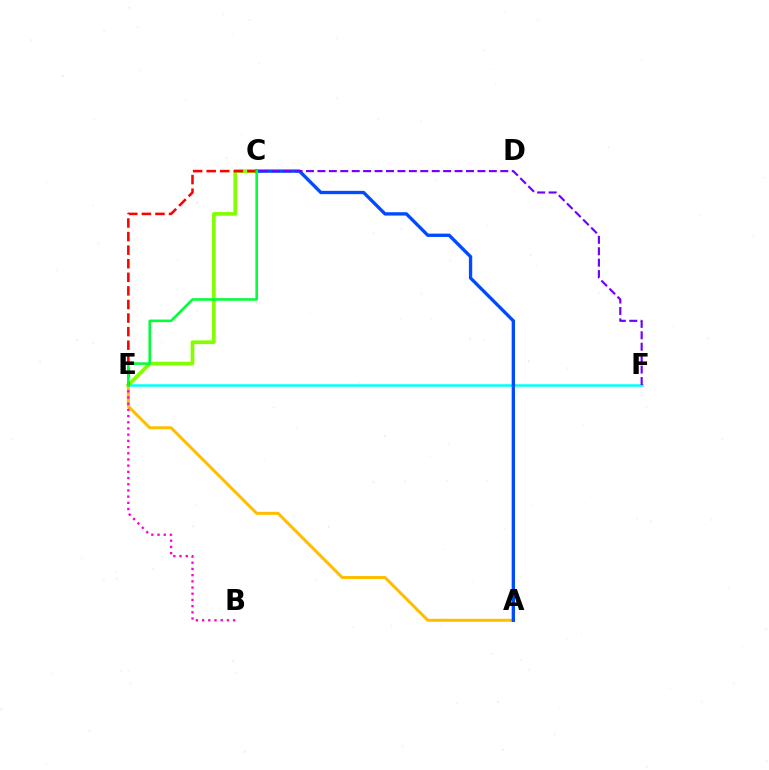{('A', 'E'): [{'color': '#ffbd00', 'line_style': 'solid', 'thickness': 2.16}], ('E', 'F'): [{'color': '#00fff6', 'line_style': 'solid', 'thickness': 1.82}], ('C', 'E'): [{'color': '#84ff00', 'line_style': 'solid', 'thickness': 2.68}, {'color': '#ff0000', 'line_style': 'dashed', 'thickness': 1.84}, {'color': '#00ff39', 'line_style': 'solid', 'thickness': 1.85}], ('A', 'C'): [{'color': '#004bff', 'line_style': 'solid', 'thickness': 2.4}], ('C', 'F'): [{'color': '#7200ff', 'line_style': 'dashed', 'thickness': 1.55}], ('B', 'E'): [{'color': '#ff00cf', 'line_style': 'dotted', 'thickness': 1.68}]}